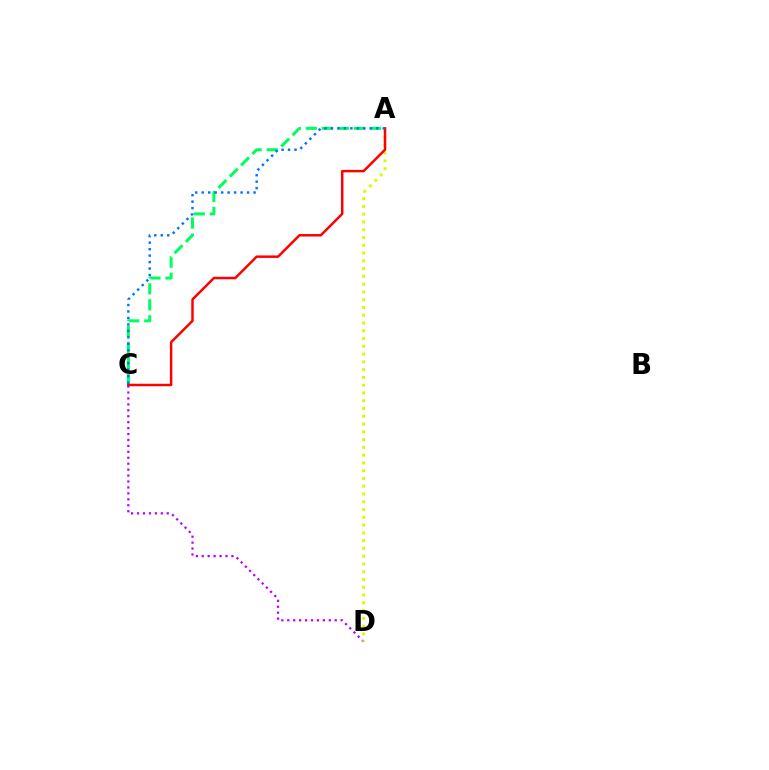{('C', 'D'): [{'color': '#b900ff', 'line_style': 'dotted', 'thickness': 1.61}], ('A', 'C'): [{'color': '#00ff5c', 'line_style': 'dashed', 'thickness': 2.17}, {'color': '#ff0000', 'line_style': 'solid', 'thickness': 1.78}, {'color': '#0074ff', 'line_style': 'dotted', 'thickness': 1.76}], ('A', 'D'): [{'color': '#d1ff00', 'line_style': 'dotted', 'thickness': 2.11}]}